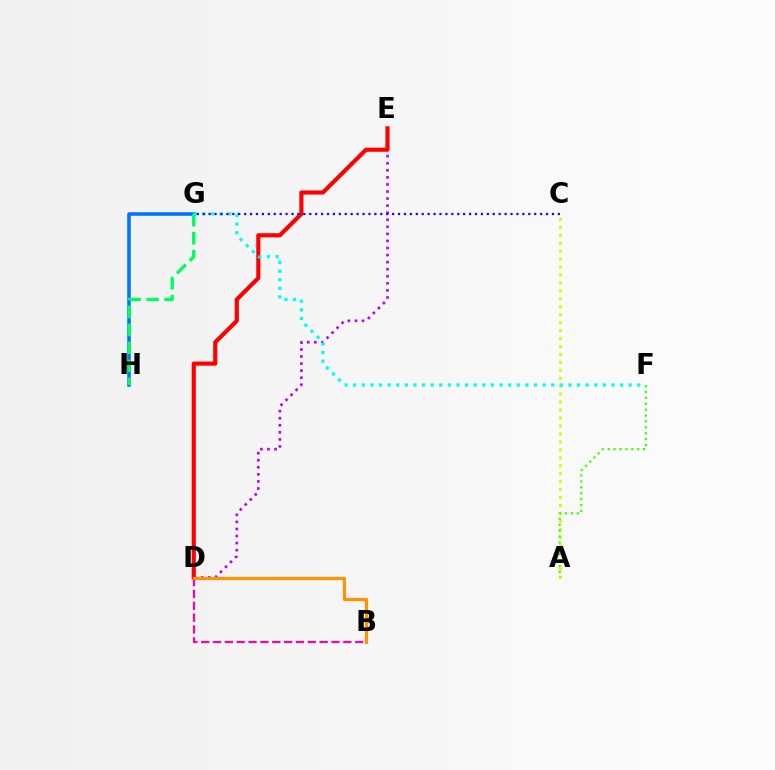{('D', 'E'): [{'color': '#b900ff', 'line_style': 'dotted', 'thickness': 1.92}, {'color': '#ff0000', 'line_style': 'solid', 'thickness': 2.98}], ('G', 'H'): [{'color': '#0074ff', 'line_style': 'solid', 'thickness': 2.57}, {'color': '#00ff5c', 'line_style': 'dashed', 'thickness': 2.44}], ('B', 'D'): [{'color': '#ff00ac', 'line_style': 'dashed', 'thickness': 1.61}, {'color': '#ff9400', 'line_style': 'solid', 'thickness': 2.32}], ('A', 'C'): [{'color': '#d1ff00', 'line_style': 'dotted', 'thickness': 2.16}], ('A', 'F'): [{'color': '#3dff00', 'line_style': 'dotted', 'thickness': 1.6}], ('F', 'G'): [{'color': '#00fff6', 'line_style': 'dotted', 'thickness': 2.34}], ('C', 'G'): [{'color': '#2500ff', 'line_style': 'dotted', 'thickness': 1.61}]}